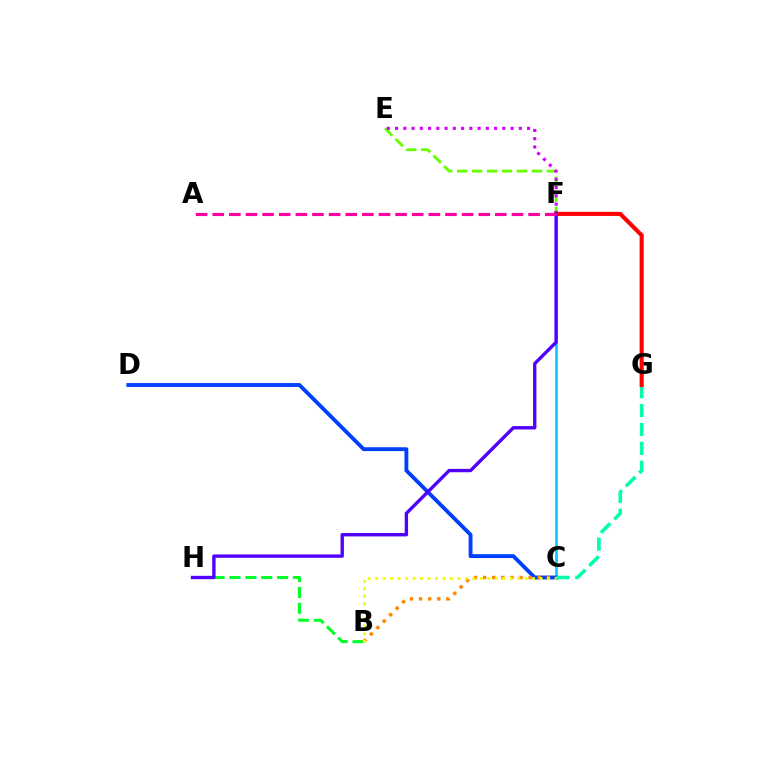{('C', 'F'): [{'color': '#00c7ff', 'line_style': 'solid', 'thickness': 1.85}], ('E', 'F'): [{'color': '#66ff00', 'line_style': 'dashed', 'thickness': 2.03}, {'color': '#d600ff', 'line_style': 'dotted', 'thickness': 2.24}], ('C', 'D'): [{'color': '#003fff', 'line_style': 'solid', 'thickness': 2.78}], ('C', 'G'): [{'color': '#00ffaf', 'line_style': 'dashed', 'thickness': 2.57}], ('B', 'H'): [{'color': '#00ff27', 'line_style': 'dashed', 'thickness': 2.16}], ('B', 'C'): [{'color': '#ff8800', 'line_style': 'dotted', 'thickness': 2.48}, {'color': '#eeff00', 'line_style': 'dotted', 'thickness': 2.03}], ('F', 'G'): [{'color': '#ff0000', 'line_style': 'solid', 'thickness': 2.95}], ('F', 'H'): [{'color': '#4f00ff', 'line_style': 'solid', 'thickness': 2.42}], ('A', 'F'): [{'color': '#ff00a0', 'line_style': 'dashed', 'thickness': 2.26}]}